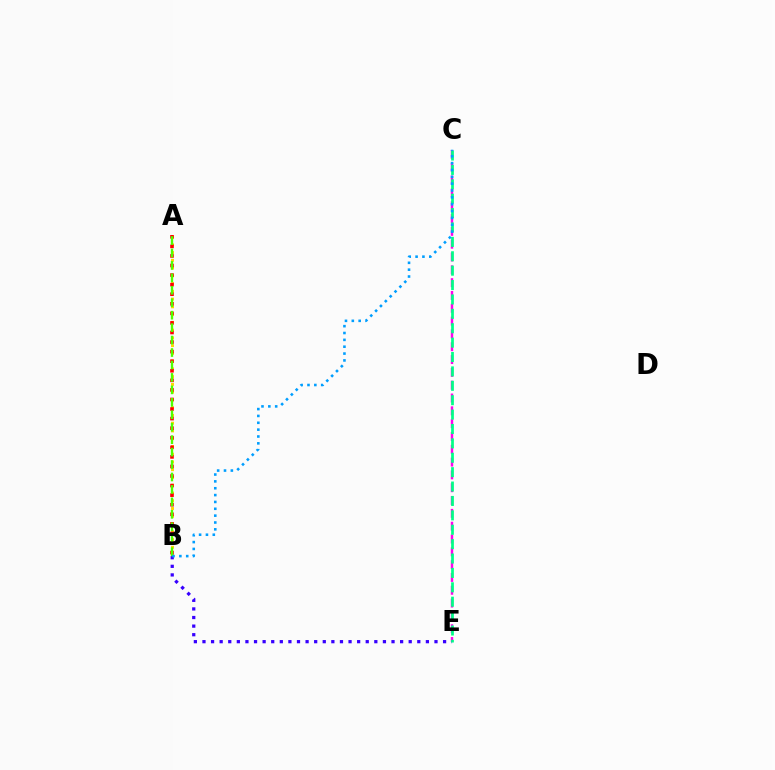{('C', 'E'): [{'color': '#ff00ed', 'line_style': 'dashed', 'thickness': 1.74}, {'color': '#00ff86', 'line_style': 'dashed', 'thickness': 1.96}], ('A', 'B'): [{'color': '#ffd500', 'line_style': 'dotted', 'thickness': 2.11}, {'color': '#ff0000', 'line_style': 'dotted', 'thickness': 2.6}, {'color': '#4fff00', 'line_style': 'dashed', 'thickness': 1.69}], ('B', 'E'): [{'color': '#3700ff', 'line_style': 'dotted', 'thickness': 2.33}], ('B', 'C'): [{'color': '#009eff', 'line_style': 'dotted', 'thickness': 1.86}]}